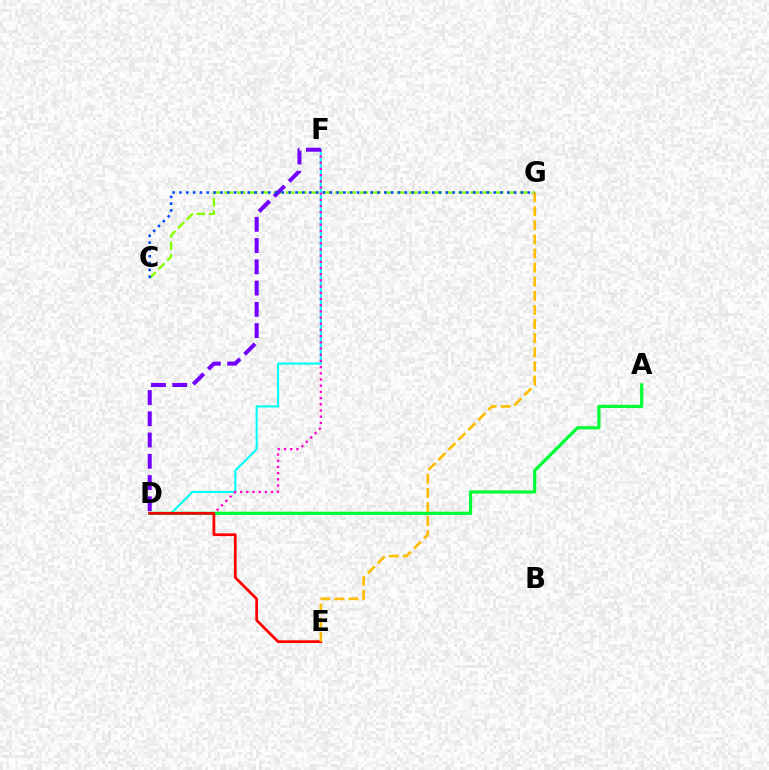{('D', 'F'): [{'color': '#00fff6', 'line_style': 'solid', 'thickness': 1.52}, {'color': '#ff00cf', 'line_style': 'dotted', 'thickness': 1.68}, {'color': '#7200ff', 'line_style': 'dashed', 'thickness': 2.89}], ('C', 'G'): [{'color': '#84ff00', 'line_style': 'dashed', 'thickness': 1.67}, {'color': '#004bff', 'line_style': 'dotted', 'thickness': 1.86}], ('A', 'D'): [{'color': '#00ff39', 'line_style': 'solid', 'thickness': 2.32}], ('D', 'E'): [{'color': '#ff0000', 'line_style': 'solid', 'thickness': 1.98}], ('E', 'G'): [{'color': '#ffbd00', 'line_style': 'dashed', 'thickness': 1.92}]}